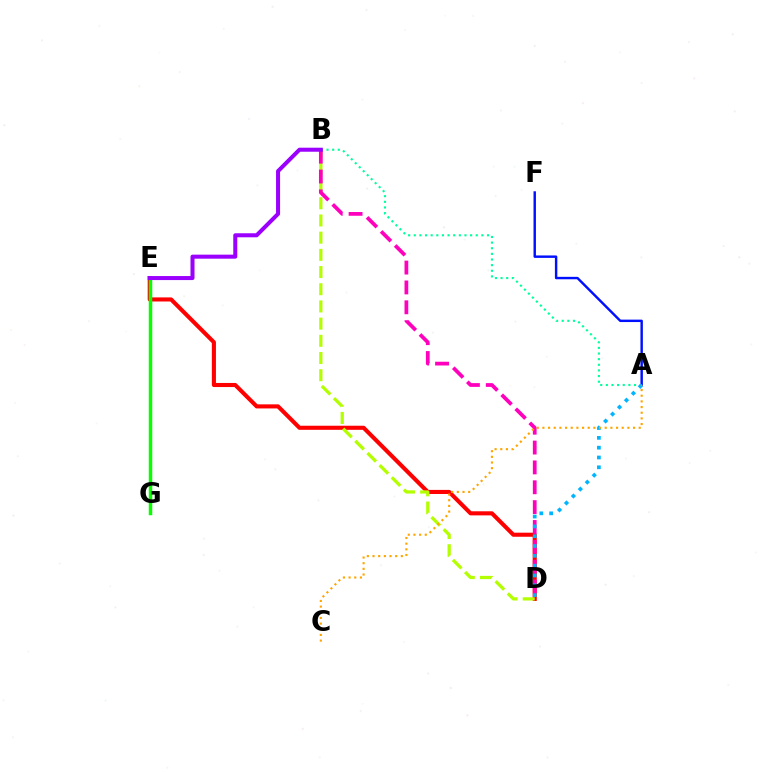{('A', 'F'): [{'color': '#0010ff', 'line_style': 'solid', 'thickness': 1.75}], ('D', 'E'): [{'color': '#ff0000', 'line_style': 'solid', 'thickness': 2.94}], ('B', 'D'): [{'color': '#b3ff00', 'line_style': 'dashed', 'thickness': 2.34}, {'color': '#ff00bd', 'line_style': 'dashed', 'thickness': 2.7}], ('E', 'G'): [{'color': '#08ff00', 'line_style': 'solid', 'thickness': 2.51}], ('A', 'B'): [{'color': '#00ff9d', 'line_style': 'dotted', 'thickness': 1.53}], ('A', 'D'): [{'color': '#00b5ff', 'line_style': 'dotted', 'thickness': 2.67}], ('B', 'E'): [{'color': '#9b00ff', 'line_style': 'solid', 'thickness': 2.9}], ('A', 'C'): [{'color': '#ffa500', 'line_style': 'dotted', 'thickness': 1.54}]}